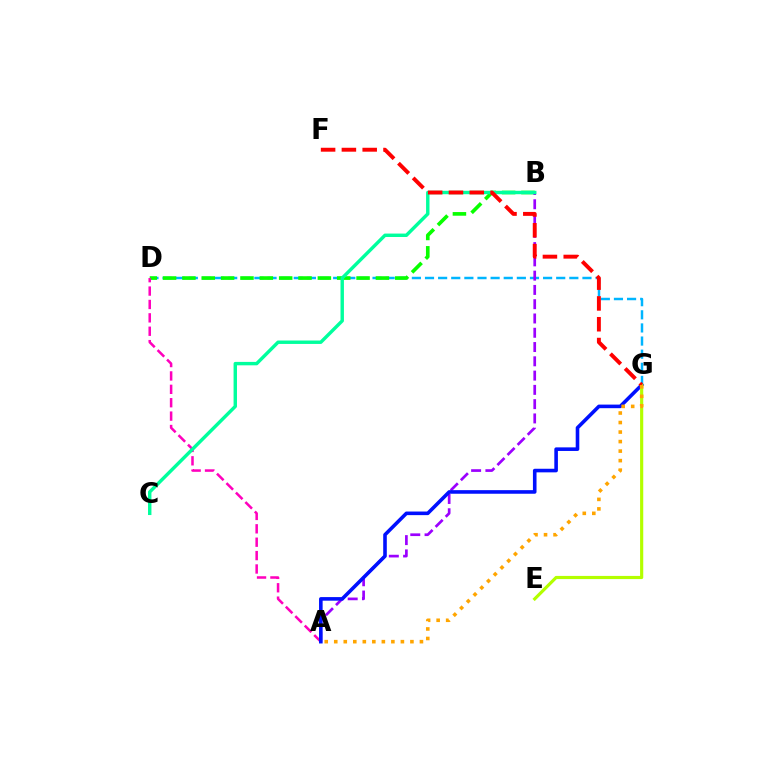{('D', 'G'): [{'color': '#00b5ff', 'line_style': 'dashed', 'thickness': 1.78}], ('B', 'D'): [{'color': '#08ff00', 'line_style': 'dashed', 'thickness': 2.63}], ('A', 'B'): [{'color': '#9b00ff', 'line_style': 'dashed', 'thickness': 1.94}], ('A', 'D'): [{'color': '#ff00bd', 'line_style': 'dashed', 'thickness': 1.82}], ('B', 'C'): [{'color': '#00ff9d', 'line_style': 'solid', 'thickness': 2.46}], ('A', 'G'): [{'color': '#0010ff', 'line_style': 'solid', 'thickness': 2.59}, {'color': '#ffa500', 'line_style': 'dotted', 'thickness': 2.59}], ('E', 'G'): [{'color': '#b3ff00', 'line_style': 'solid', 'thickness': 2.28}], ('F', 'G'): [{'color': '#ff0000', 'line_style': 'dashed', 'thickness': 2.83}]}